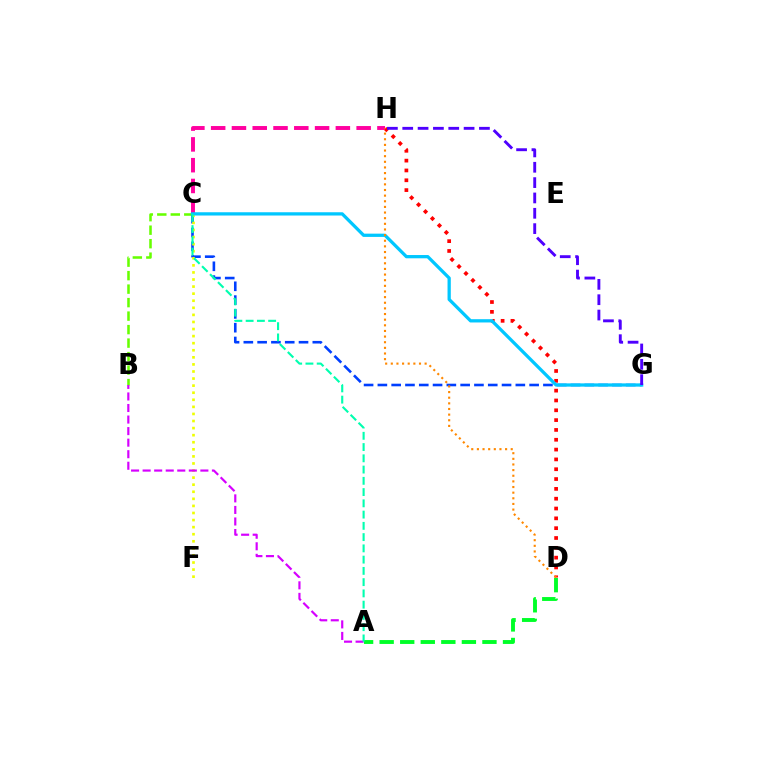{('D', 'H'): [{'color': '#ff0000', 'line_style': 'dotted', 'thickness': 2.67}, {'color': '#ff8800', 'line_style': 'dotted', 'thickness': 1.53}], ('C', 'H'): [{'color': '#ff00a0', 'line_style': 'dashed', 'thickness': 2.82}], ('B', 'C'): [{'color': '#66ff00', 'line_style': 'dashed', 'thickness': 1.83}], ('A', 'D'): [{'color': '#00ff27', 'line_style': 'dashed', 'thickness': 2.79}], ('C', 'G'): [{'color': '#003fff', 'line_style': 'dashed', 'thickness': 1.87}, {'color': '#00c7ff', 'line_style': 'solid', 'thickness': 2.35}], ('C', 'F'): [{'color': '#eeff00', 'line_style': 'dotted', 'thickness': 1.92}], ('G', 'H'): [{'color': '#4f00ff', 'line_style': 'dashed', 'thickness': 2.08}], ('A', 'B'): [{'color': '#d600ff', 'line_style': 'dashed', 'thickness': 1.57}], ('A', 'C'): [{'color': '#00ffaf', 'line_style': 'dashed', 'thickness': 1.53}]}